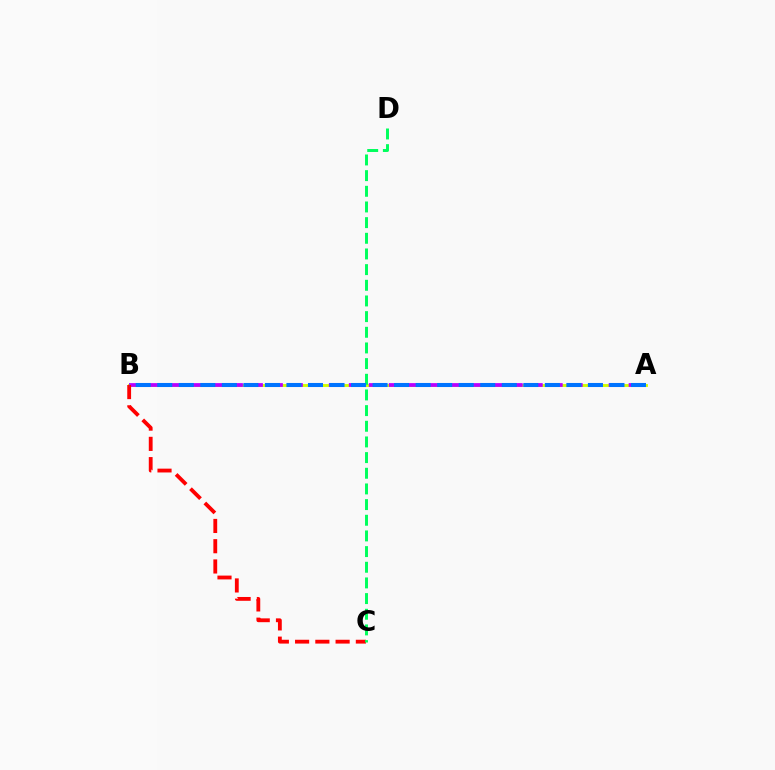{('A', 'B'): [{'color': '#d1ff00', 'line_style': 'solid', 'thickness': 2.08}, {'color': '#b900ff', 'line_style': 'dashed', 'thickness': 2.72}, {'color': '#0074ff', 'line_style': 'dashed', 'thickness': 2.93}], ('B', 'C'): [{'color': '#ff0000', 'line_style': 'dashed', 'thickness': 2.75}], ('C', 'D'): [{'color': '#00ff5c', 'line_style': 'dashed', 'thickness': 2.13}]}